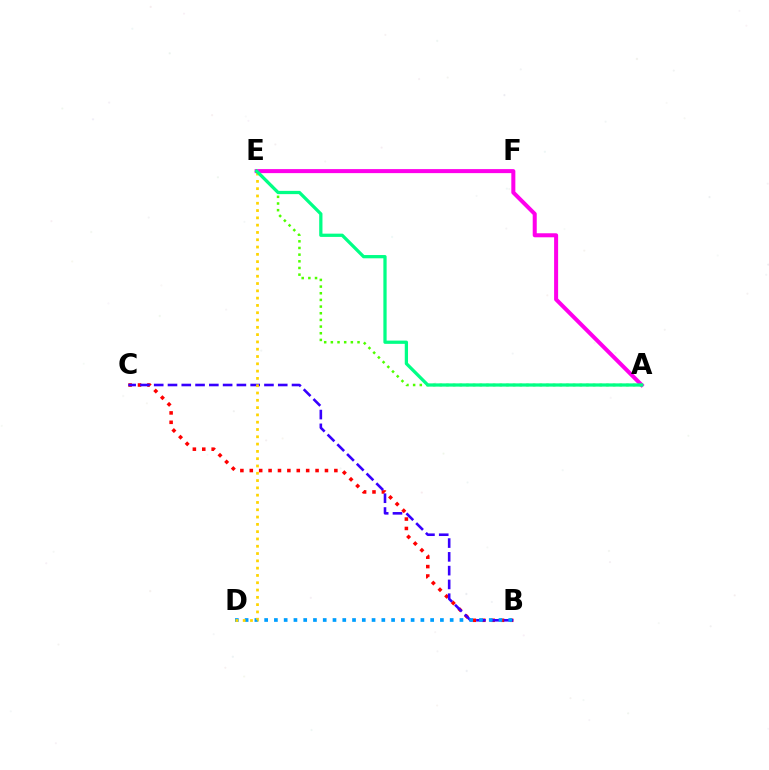{('B', 'C'): [{'color': '#ff0000', 'line_style': 'dotted', 'thickness': 2.55}, {'color': '#3700ff', 'line_style': 'dashed', 'thickness': 1.87}], ('B', 'D'): [{'color': '#009eff', 'line_style': 'dotted', 'thickness': 2.65}], ('D', 'E'): [{'color': '#ffd500', 'line_style': 'dotted', 'thickness': 1.98}], ('A', 'E'): [{'color': '#ff00ed', 'line_style': 'solid', 'thickness': 2.89}, {'color': '#4fff00', 'line_style': 'dotted', 'thickness': 1.81}, {'color': '#00ff86', 'line_style': 'solid', 'thickness': 2.35}]}